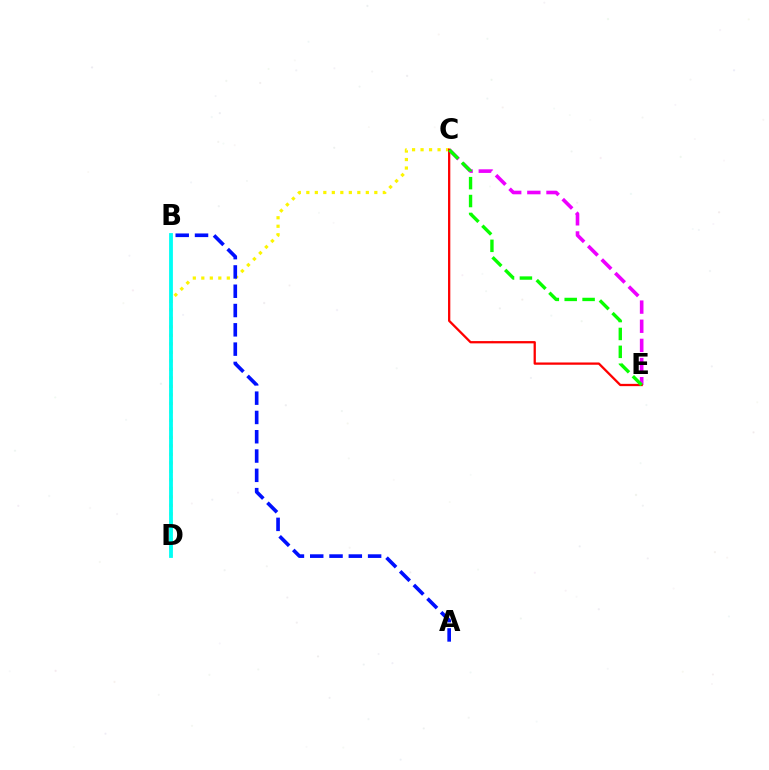{('C', 'E'): [{'color': '#ee00ff', 'line_style': 'dashed', 'thickness': 2.6}, {'color': '#ff0000', 'line_style': 'solid', 'thickness': 1.64}, {'color': '#08ff00', 'line_style': 'dashed', 'thickness': 2.43}], ('C', 'D'): [{'color': '#fcf500', 'line_style': 'dotted', 'thickness': 2.31}], ('B', 'D'): [{'color': '#00fff6', 'line_style': 'solid', 'thickness': 2.74}], ('A', 'B'): [{'color': '#0010ff', 'line_style': 'dashed', 'thickness': 2.62}]}